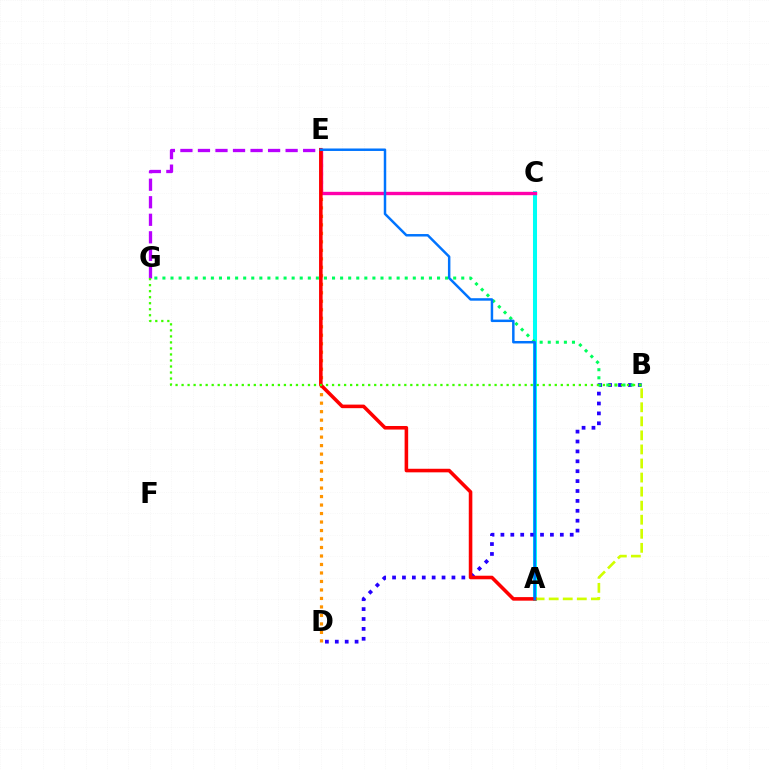{('A', 'C'): [{'color': '#00fff6', 'line_style': 'solid', 'thickness': 2.9}], ('B', 'D'): [{'color': '#2500ff', 'line_style': 'dotted', 'thickness': 2.69}], ('B', 'G'): [{'color': '#00ff5c', 'line_style': 'dotted', 'thickness': 2.19}, {'color': '#3dff00', 'line_style': 'dotted', 'thickness': 1.64}], ('E', 'G'): [{'color': '#b900ff', 'line_style': 'dashed', 'thickness': 2.38}], ('D', 'E'): [{'color': '#ff9400', 'line_style': 'dotted', 'thickness': 2.31}], ('C', 'E'): [{'color': '#ff00ac', 'line_style': 'solid', 'thickness': 2.42}], ('A', 'B'): [{'color': '#d1ff00', 'line_style': 'dashed', 'thickness': 1.91}], ('A', 'E'): [{'color': '#ff0000', 'line_style': 'solid', 'thickness': 2.57}, {'color': '#0074ff', 'line_style': 'solid', 'thickness': 1.78}]}